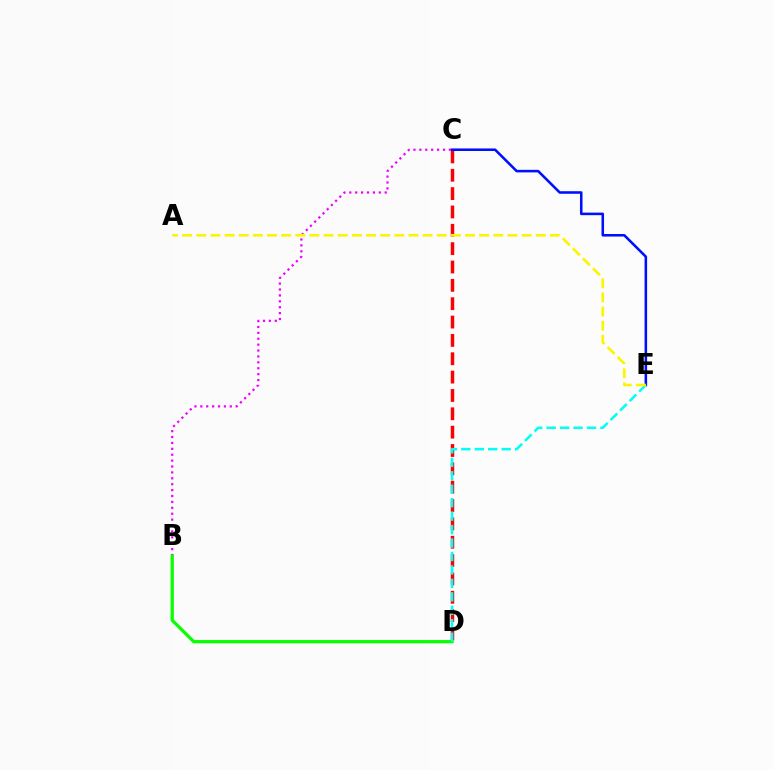{('C', 'D'): [{'color': '#ff0000', 'line_style': 'dashed', 'thickness': 2.49}], ('C', 'E'): [{'color': '#0010ff', 'line_style': 'solid', 'thickness': 1.85}], ('B', 'C'): [{'color': '#ee00ff', 'line_style': 'dotted', 'thickness': 1.6}], ('B', 'D'): [{'color': '#08ff00', 'line_style': 'solid', 'thickness': 2.34}], ('D', 'E'): [{'color': '#00fff6', 'line_style': 'dashed', 'thickness': 1.83}], ('A', 'E'): [{'color': '#fcf500', 'line_style': 'dashed', 'thickness': 1.92}]}